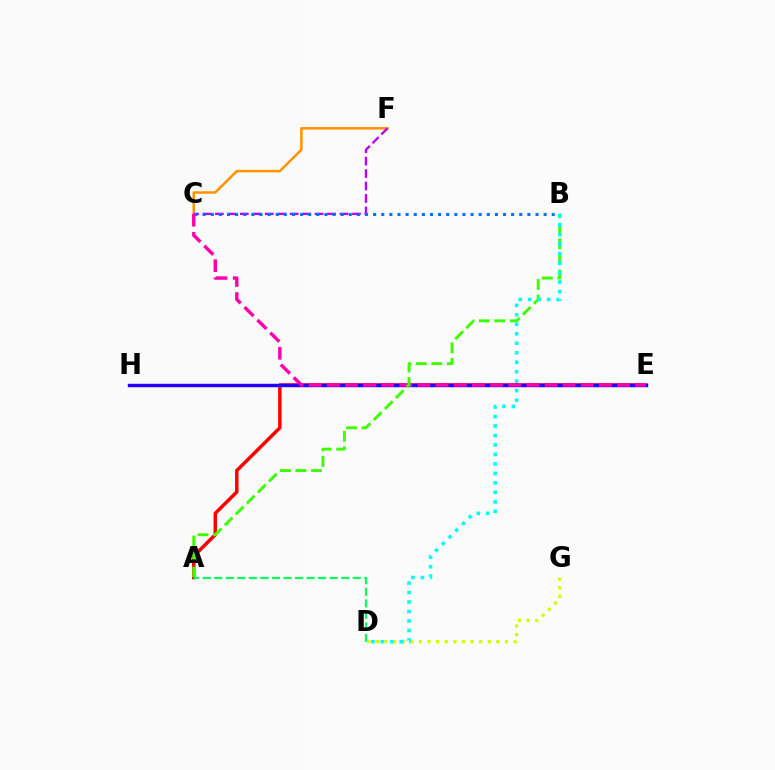{('C', 'F'): [{'color': '#ff9400', 'line_style': 'solid', 'thickness': 1.83}, {'color': '#b900ff', 'line_style': 'dashed', 'thickness': 1.69}], ('B', 'C'): [{'color': '#0074ff', 'line_style': 'dotted', 'thickness': 2.21}], ('D', 'G'): [{'color': '#d1ff00', 'line_style': 'dotted', 'thickness': 2.34}], ('A', 'E'): [{'color': '#ff0000', 'line_style': 'solid', 'thickness': 2.51}], ('E', 'H'): [{'color': '#2500ff', 'line_style': 'solid', 'thickness': 2.47}], ('C', 'E'): [{'color': '#ff00ac', 'line_style': 'dashed', 'thickness': 2.46}], ('A', 'B'): [{'color': '#3dff00', 'line_style': 'dashed', 'thickness': 2.11}], ('B', 'D'): [{'color': '#00fff6', 'line_style': 'dotted', 'thickness': 2.58}], ('A', 'D'): [{'color': '#00ff5c', 'line_style': 'dashed', 'thickness': 1.57}]}